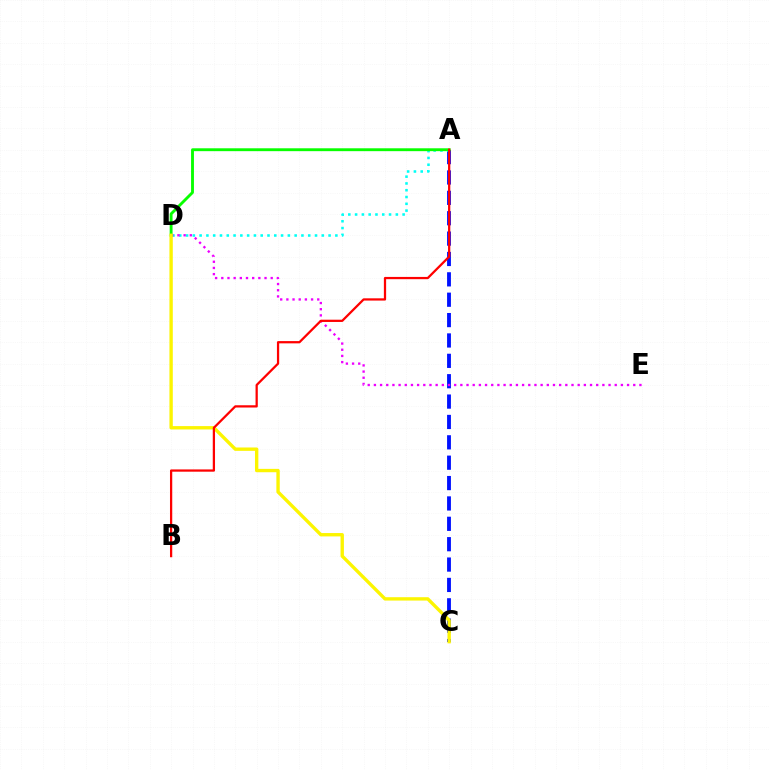{('A', 'C'): [{'color': '#0010ff', 'line_style': 'dashed', 'thickness': 2.77}], ('A', 'D'): [{'color': '#00fff6', 'line_style': 'dotted', 'thickness': 1.84}, {'color': '#08ff00', 'line_style': 'solid', 'thickness': 2.07}], ('D', 'E'): [{'color': '#ee00ff', 'line_style': 'dotted', 'thickness': 1.68}], ('C', 'D'): [{'color': '#fcf500', 'line_style': 'solid', 'thickness': 2.42}], ('A', 'B'): [{'color': '#ff0000', 'line_style': 'solid', 'thickness': 1.63}]}